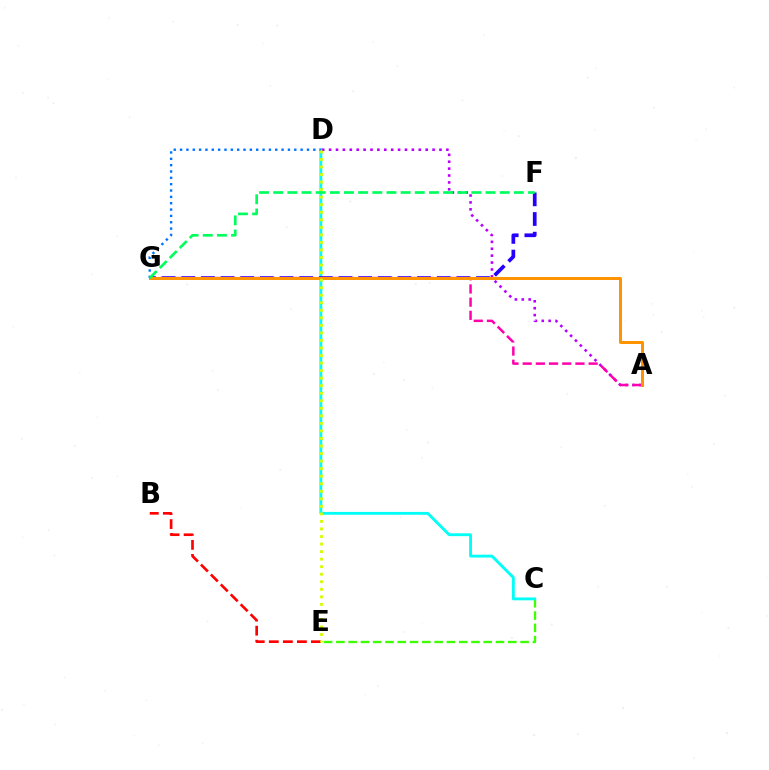{('C', 'E'): [{'color': '#3dff00', 'line_style': 'dashed', 'thickness': 1.67}], ('C', 'D'): [{'color': '#00fff6', 'line_style': 'solid', 'thickness': 2.05}], ('B', 'E'): [{'color': '#ff0000', 'line_style': 'dashed', 'thickness': 1.91}], ('A', 'D'): [{'color': '#b900ff', 'line_style': 'dotted', 'thickness': 1.87}], ('F', 'G'): [{'color': '#2500ff', 'line_style': 'dashed', 'thickness': 2.67}, {'color': '#00ff5c', 'line_style': 'dashed', 'thickness': 1.92}], ('A', 'G'): [{'color': '#ff00ac', 'line_style': 'dashed', 'thickness': 1.79}, {'color': '#ff9400', 'line_style': 'solid', 'thickness': 2.16}], ('D', 'G'): [{'color': '#0074ff', 'line_style': 'dotted', 'thickness': 1.72}], ('D', 'E'): [{'color': '#d1ff00', 'line_style': 'dotted', 'thickness': 2.05}]}